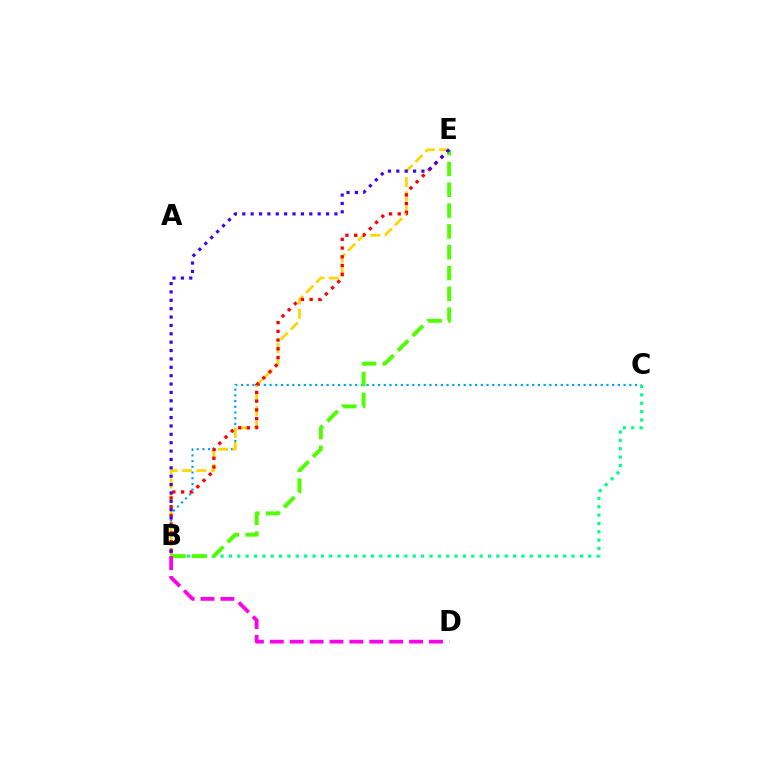{('B', 'C'): [{'color': '#009eff', 'line_style': 'dotted', 'thickness': 1.55}, {'color': '#00ff86', 'line_style': 'dotted', 'thickness': 2.27}], ('B', 'E'): [{'color': '#ffd500', 'line_style': 'dashed', 'thickness': 1.95}, {'color': '#ff0000', 'line_style': 'dotted', 'thickness': 2.37}, {'color': '#4fff00', 'line_style': 'dashed', 'thickness': 2.83}, {'color': '#3700ff', 'line_style': 'dotted', 'thickness': 2.28}], ('B', 'D'): [{'color': '#ff00ed', 'line_style': 'dashed', 'thickness': 2.7}]}